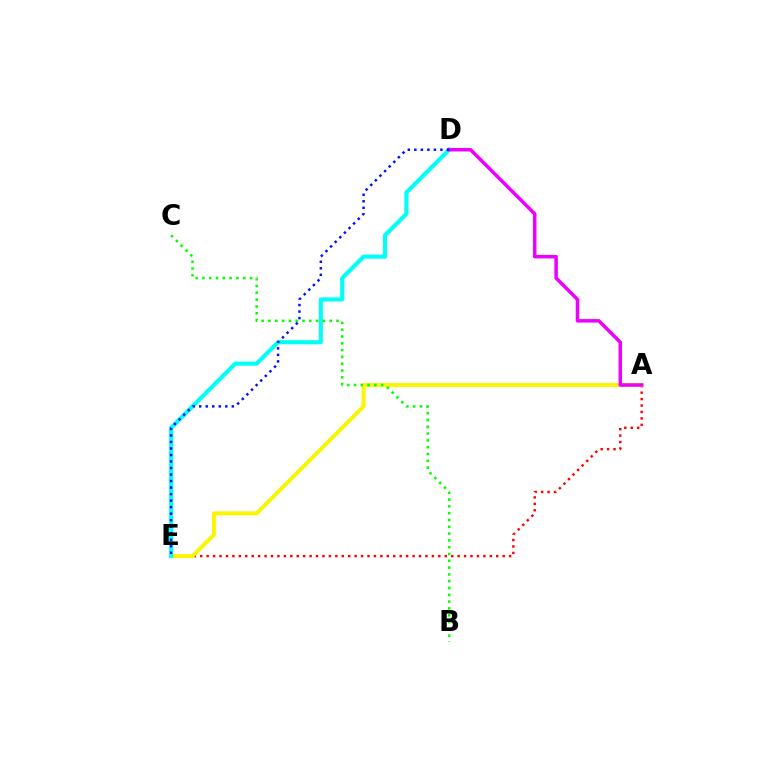{('A', 'E'): [{'color': '#ff0000', 'line_style': 'dotted', 'thickness': 1.75}, {'color': '#fcf500', 'line_style': 'solid', 'thickness': 2.86}], ('D', 'E'): [{'color': '#00fff6', 'line_style': 'solid', 'thickness': 2.97}, {'color': '#0010ff', 'line_style': 'dotted', 'thickness': 1.77}], ('B', 'C'): [{'color': '#08ff00', 'line_style': 'dotted', 'thickness': 1.85}], ('A', 'D'): [{'color': '#ee00ff', 'line_style': 'solid', 'thickness': 2.52}]}